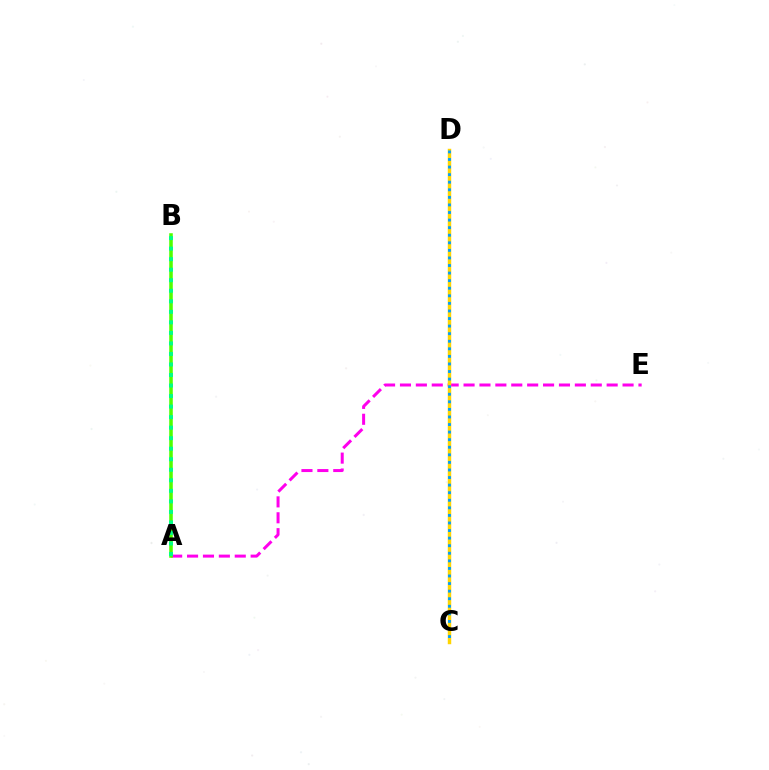{('A', 'E'): [{'color': '#ff00ed', 'line_style': 'dashed', 'thickness': 2.16}], ('A', 'B'): [{'color': '#4fff00', 'line_style': 'solid', 'thickness': 2.56}, {'color': '#00ff86', 'line_style': 'dotted', 'thickness': 2.86}], ('C', 'D'): [{'color': '#3700ff', 'line_style': 'solid', 'thickness': 1.9}, {'color': '#ff0000', 'line_style': 'dotted', 'thickness': 1.95}, {'color': '#ffd500', 'line_style': 'solid', 'thickness': 2.48}, {'color': '#009eff', 'line_style': 'dotted', 'thickness': 2.06}]}